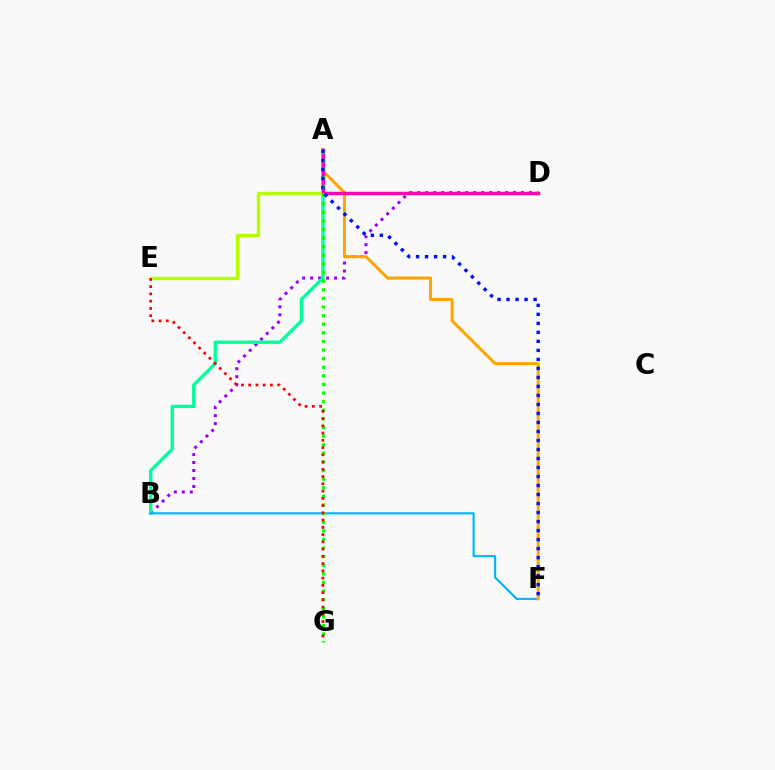{('B', 'D'): [{'color': '#9b00ff', 'line_style': 'dotted', 'thickness': 2.17}], ('A', 'B'): [{'color': '#00ff9d', 'line_style': 'solid', 'thickness': 2.41}], ('D', 'E'): [{'color': '#b3ff00', 'line_style': 'solid', 'thickness': 2.45}], ('B', 'F'): [{'color': '#00b5ff', 'line_style': 'solid', 'thickness': 1.54}], ('A', 'F'): [{'color': '#ffa500', 'line_style': 'solid', 'thickness': 2.16}, {'color': '#0010ff', 'line_style': 'dotted', 'thickness': 2.45}], ('A', 'D'): [{'color': '#ff00bd', 'line_style': 'solid', 'thickness': 2.45}], ('A', 'G'): [{'color': '#08ff00', 'line_style': 'dotted', 'thickness': 2.34}], ('E', 'G'): [{'color': '#ff0000', 'line_style': 'dotted', 'thickness': 1.97}]}